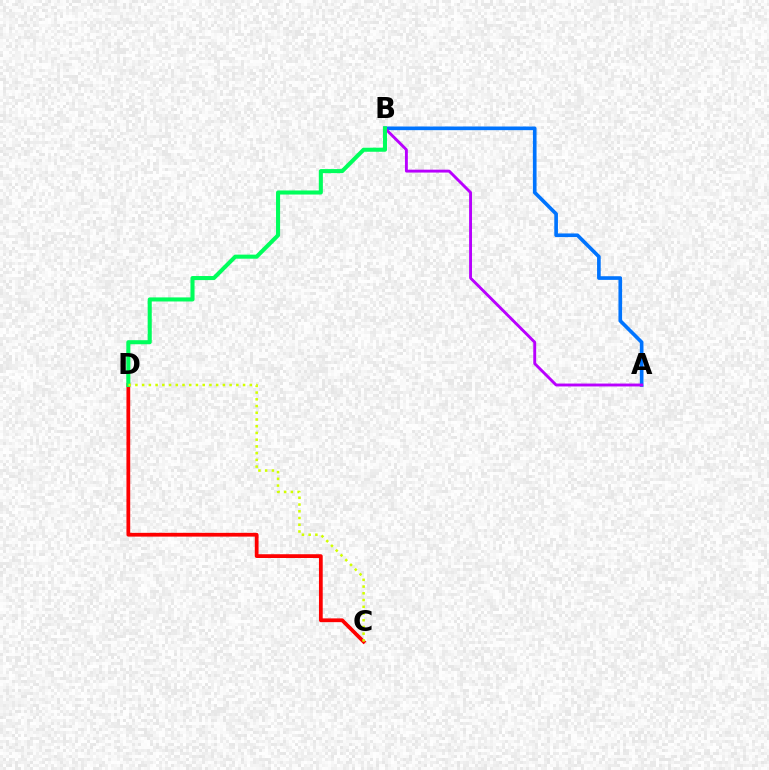{('A', 'B'): [{'color': '#0074ff', 'line_style': 'solid', 'thickness': 2.63}, {'color': '#b900ff', 'line_style': 'solid', 'thickness': 2.08}], ('C', 'D'): [{'color': '#ff0000', 'line_style': 'solid', 'thickness': 2.71}, {'color': '#d1ff00', 'line_style': 'dotted', 'thickness': 1.83}], ('B', 'D'): [{'color': '#00ff5c', 'line_style': 'solid', 'thickness': 2.93}]}